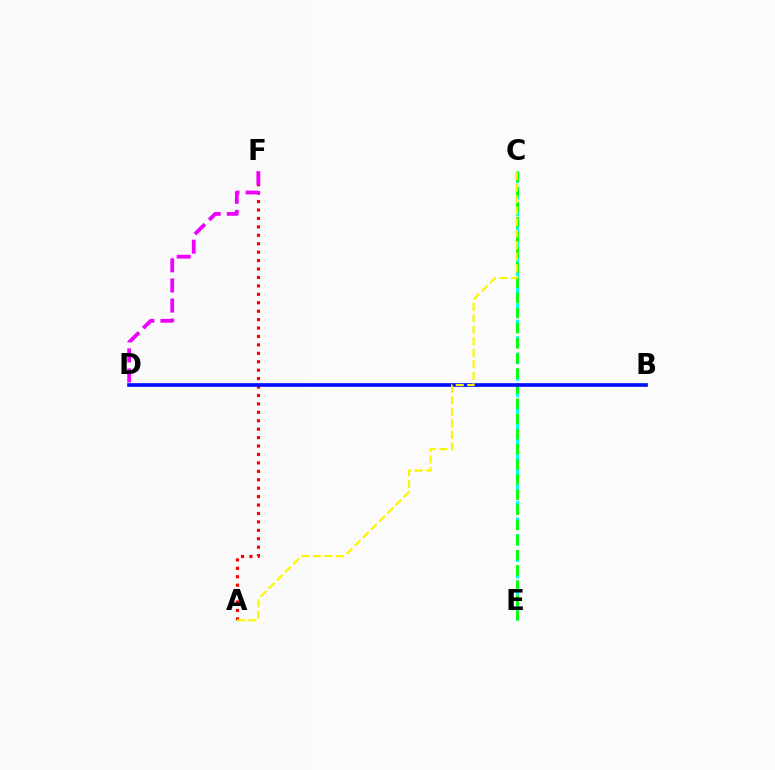{('A', 'F'): [{'color': '#ff0000', 'line_style': 'dotted', 'thickness': 2.29}], ('D', 'F'): [{'color': '#ee00ff', 'line_style': 'dashed', 'thickness': 2.73}], ('C', 'E'): [{'color': '#00fff6', 'line_style': 'dashed', 'thickness': 2.24}, {'color': '#08ff00', 'line_style': 'dashed', 'thickness': 2.06}], ('B', 'D'): [{'color': '#0010ff', 'line_style': 'solid', 'thickness': 2.64}], ('A', 'C'): [{'color': '#fcf500', 'line_style': 'dashed', 'thickness': 1.56}]}